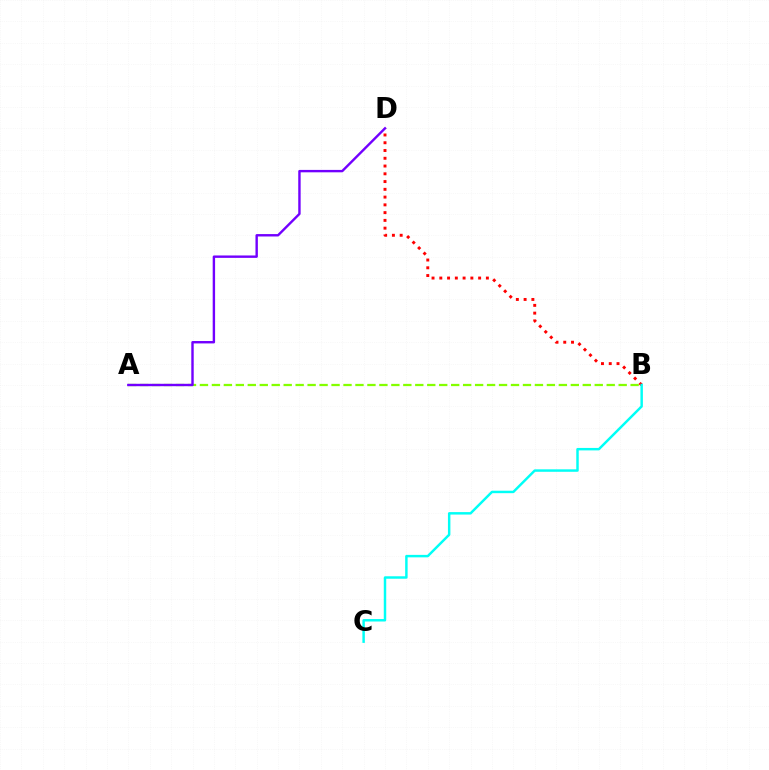{('A', 'B'): [{'color': '#84ff00', 'line_style': 'dashed', 'thickness': 1.63}], ('B', 'D'): [{'color': '#ff0000', 'line_style': 'dotted', 'thickness': 2.11}], ('A', 'D'): [{'color': '#7200ff', 'line_style': 'solid', 'thickness': 1.73}], ('B', 'C'): [{'color': '#00fff6', 'line_style': 'solid', 'thickness': 1.77}]}